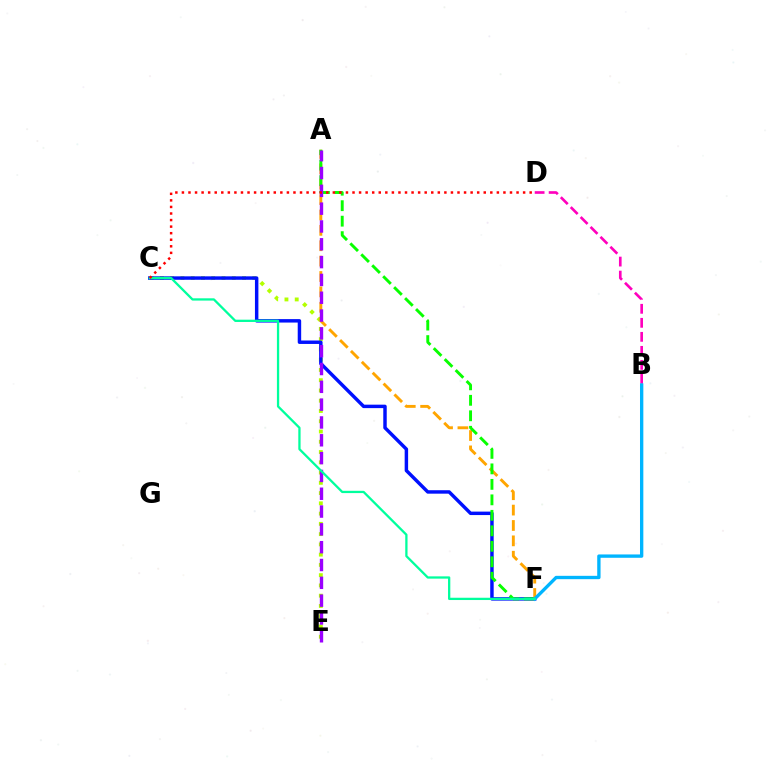{('B', 'D'): [{'color': '#ff00bd', 'line_style': 'dashed', 'thickness': 1.9}], ('C', 'E'): [{'color': '#b3ff00', 'line_style': 'dotted', 'thickness': 2.79}], ('C', 'F'): [{'color': '#0010ff', 'line_style': 'solid', 'thickness': 2.49}, {'color': '#00ff9d', 'line_style': 'solid', 'thickness': 1.64}], ('A', 'F'): [{'color': '#ffa500', 'line_style': 'dashed', 'thickness': 2.09}, {'color': '#08ff00', 'line_style': 'dashed', 'thickness': 2.1}], ('A', 'E'): [{'color': '#9b00ff', 'line_style': 'dashed', 'thickness': 2.42}], ('B', 'F'): [{'color': '#00b5ff', 'line_style': 'solid', 'thickness': 2.41}], ('C', 'D'): [{'color': '#ff0000', 'line_style': 'dotted', 'thickness': 1.78}]}